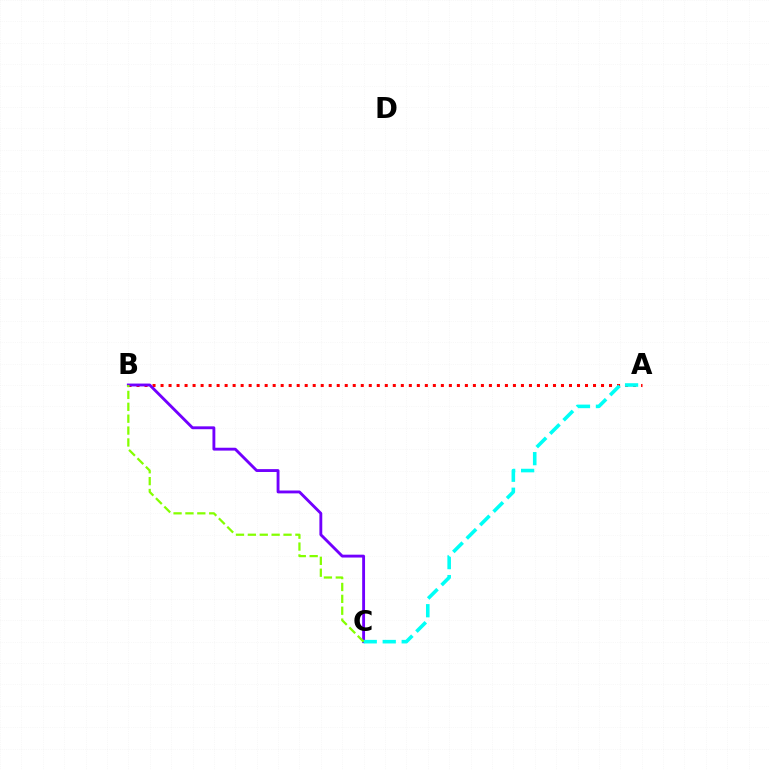{('A', 'B'): [{'color': '#ff0000', 'line_style': 'dotted', 'thickness': 2.18}], ('B', 'C'): [{'color': '#7200ff', 'line_style': 'solid', 'thickness': 2.06}, {'color': '#84ff00', 'line_style': 'dashed', 'thickness': 1.61}], ('A', 'C'): [{'color': '#00fff6', 'line_style': 'dashed', 'thickness': 2.58}]}